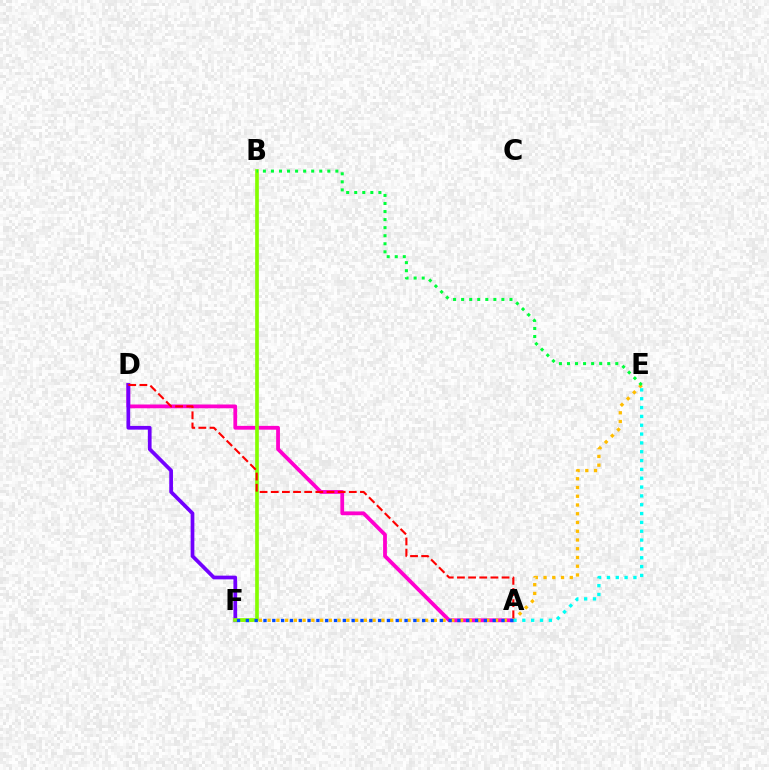{('A', 'D'): [{'color': '#ff00cf', 'line_style': 'solid', 'thickness': 2.73}, {'color': '#ff0000', 'line_style': 'dashed', 'thickness': 1.51}], ('E', 'F'): [{'color': '#ffbd00', 'line_style': 'dotted', 'thickness': 2.38}], ('A', 'E'): [{'color': '#00fff6', 'line_style': 'dotted', 'thickness': 2.4}], ('D', 'F'): [{'color': '#7200ff', 'line_style': 'solid', 'thickness': 2.68}], ('B', 'F'): [{'color': '#84ff00', 'line_style': 'solid', 'thickness': 2.64}], ('B', 'E'): [{'color': '#00ff39', 'line_style': 'dotted', 'thickness': 2.19}], ('A', 'F'): [{'color': '#004bff', 'line_style': 'dotted', 'thickness': 2.4}]}